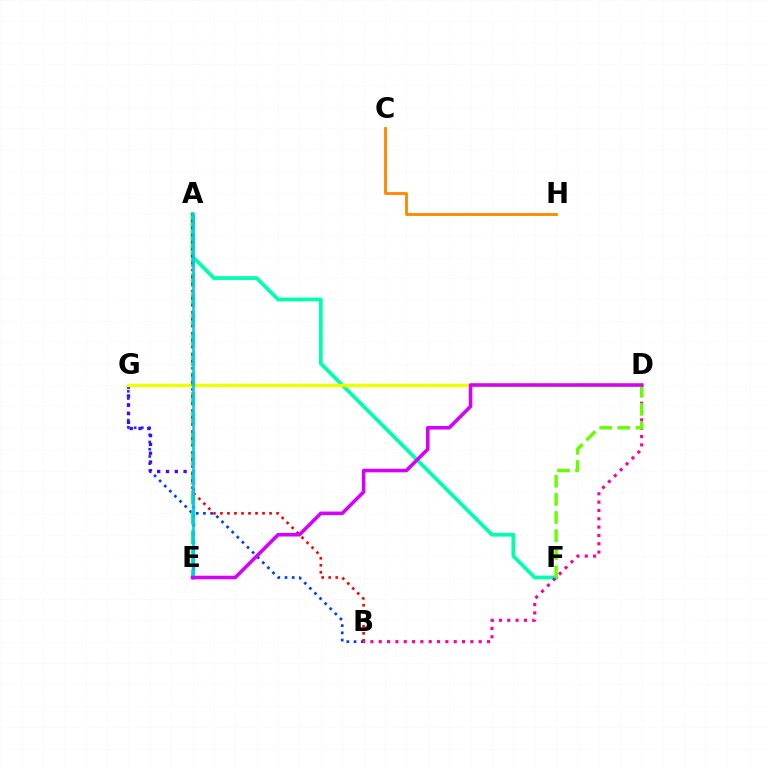{('A', 'F'): [{'color': '#00ffaf', 'line_style': 'solid', 'thickness': 2.72}], ('B', 'G'): [{'color': '#003fff', 'line_style': 'dotted', 'thickness': 1.96}], ('E', 'G'): [{'color': '#4f00ff', 'line_style': 'dotted', 'thickness': 2.39}], ('D', 'G'): [{'color': '#eeff00', 'line_style': 'solid', 'thickness': 2.46}], ('A', 'E'): [{'color': '#00ff27', 'line_style': 'dashed', 'thickness': 2.69}, {'color': '#00c7ff', 'line_style': 'solid', 'thickness': 1.9}], ('A', 'B'): [{'color': '#ff0000', 'line_style': 'dotted', 'thickness': 1.91}], ('C', 'H'): [{'color': '#ff8800', 'line_style': 'solid', 'thickness': 2.06}], ('B', 'D'): [{'color': '#ff00a0', 'line_style': 'dotted', 'thickness': 2.26}], ('D', 'F'): [{'color': '#66ff00', 'line_style': 'dashed', 'thickness': 2.46}], ('D', 'E'): [{'color': '#d600ff', 'line_style': 'solid', 'thickness': 2.57}]}